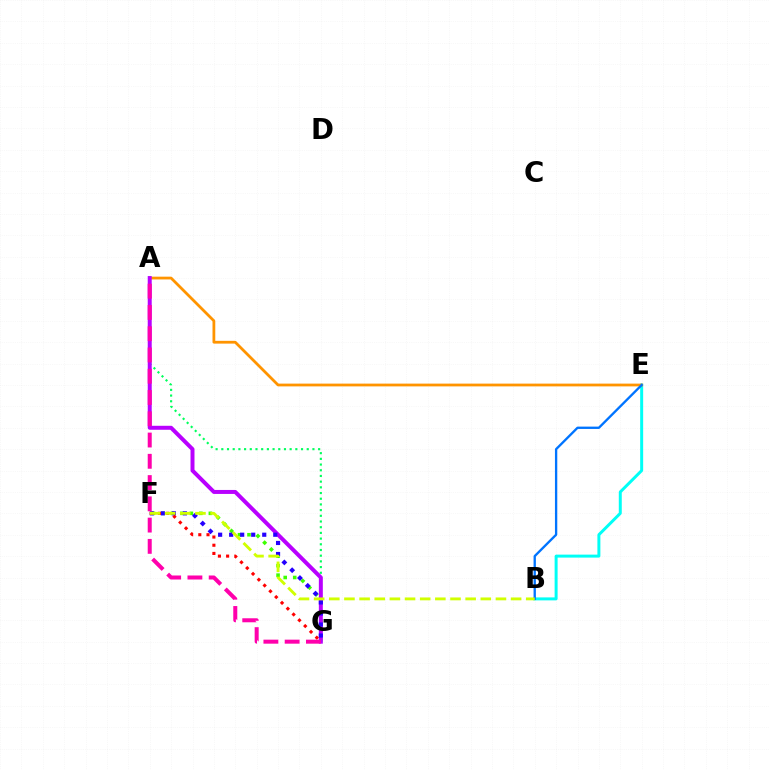{('B', 'E'): [{'color': '#00fff6', 'line_style': 'solid', 'thickness': 2.15}, {'color': '#0074ff', 'line_style': 'solid', 'thickness': 1.68}], ('A', 'G'): [{'color': '#00ff5c', 'line_style': 'dotted', 'thickness': 1.55}, {'color': '#b900ff', 'line_style': 'solid', 'thickness': 2.87}, {'color': '#ff00ac', 'line_style': 'dashed', 'thickness': 2.89}], ('A', 'E'): [{'color': '#ff9400', 'line_style': 'solid', 'thickness': 2.0}], ('F', 'G'): [{'color': '#3dff00', 'line_style': 'dotted', 'thickness': 2.58}, {'color': '#2500ff', 'line_style': 'dotted', 'thickness': 3.0}, {'color': '#ff0000', 'line_style': 'dotted', 'thickness': 2.23}], ('B', 'F'): [{'color': '#d1ff00', 'line_style': 'dashed', 'thickness': 2.06}]}